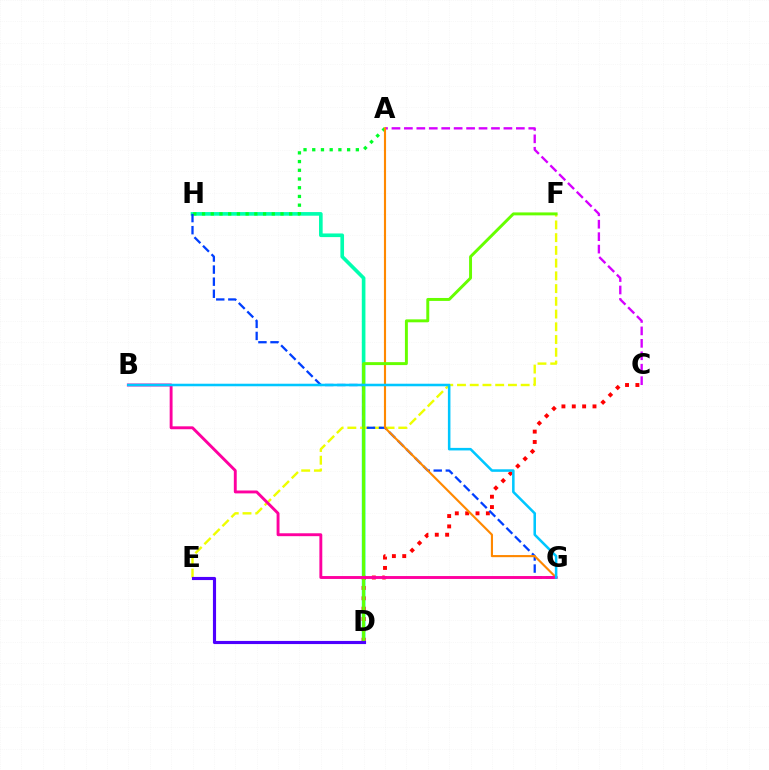{('D', 'H'): [{'color': '#00ffaf', 'line_style': 'solid', 'thickness': 2.62}], ('E', 'F'): [{'color': '#eeff00', 'line_style': 'dashed', 'thickness': 1.73}], ('A', 'H'): [{'color': '#00ff27', 'line_style': 'dotted', 'thickness': 2.37}], ('C', 'D'): [{'color': '#ff0000', 'line_style': 'dotted', 'thickness': 2.81}], ('G', 'H'): [{'color': '#003fff', 'line_style': 'dashed', 'thickness': 1.64}], ('A', 'C'): [{'color': '#d600ff', 'line_style': 'dashed', 'thickness': 1.69}], ('A', 'G'): [{'color': '#ff8800', 'line_style': 'solid', 'thickness': 1.53}], ('D', 'F'): [{'color': '#66ff00', 'line_style': 'solid', 'thickness': 2.12}], ('B', 'G'): [{'color': '#ff00a0', 'line_style': 'solid', 'thickness': 2.09}, {'color': '#00c7ff', 'line_style': 'solid', 'thickness': 1.83}], ('D', 'E'): [{'color': '#4f00ff', 'line_style': 'solid', 'thickness': 2.26}]}